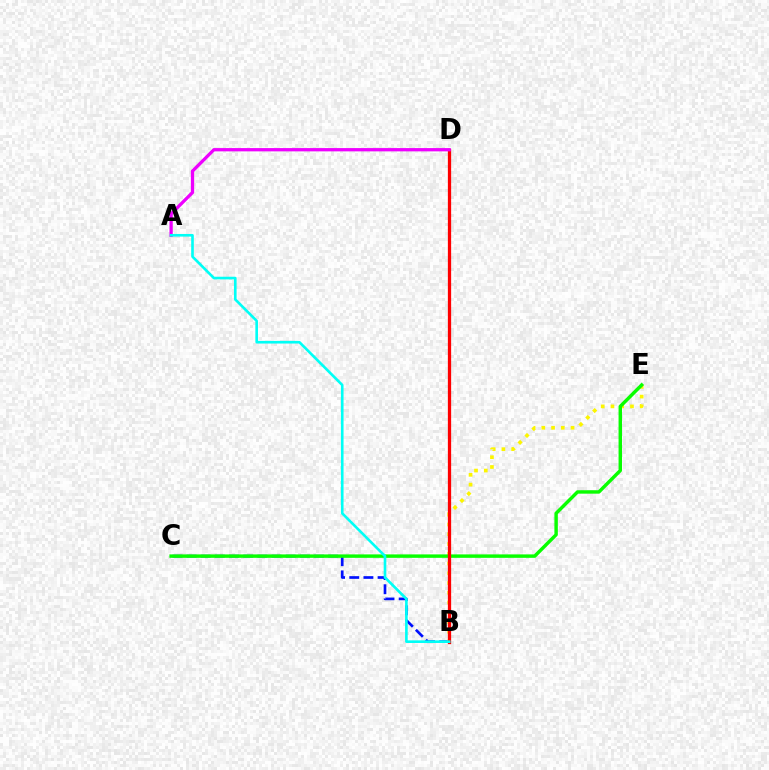{('B', 'C'): [{'color': '#0010ff', 'line_style': 'dashed', 'thickness': 1.92}], ('B', 'E'): [{'color': '#fcf500', 'line_style': 'dotted', 'thickness': 2.65}], ('C', 'E'): [{'color': '#08ff00', 'line_style': 'solid', 'thickness': 2.47}], ('B', 'D'): [{'color': '#ff0000', 'line_style': 'solid', 'thickness': 2.35}], ('A', 'D'): [{'color': '#ee00ff', 'line_style': 'solid', 'thickness': 2.36}], ('A', 'B'): [{'color': '#00fff6', 'line_style': 'solid', 'thickness': 1.9}]}